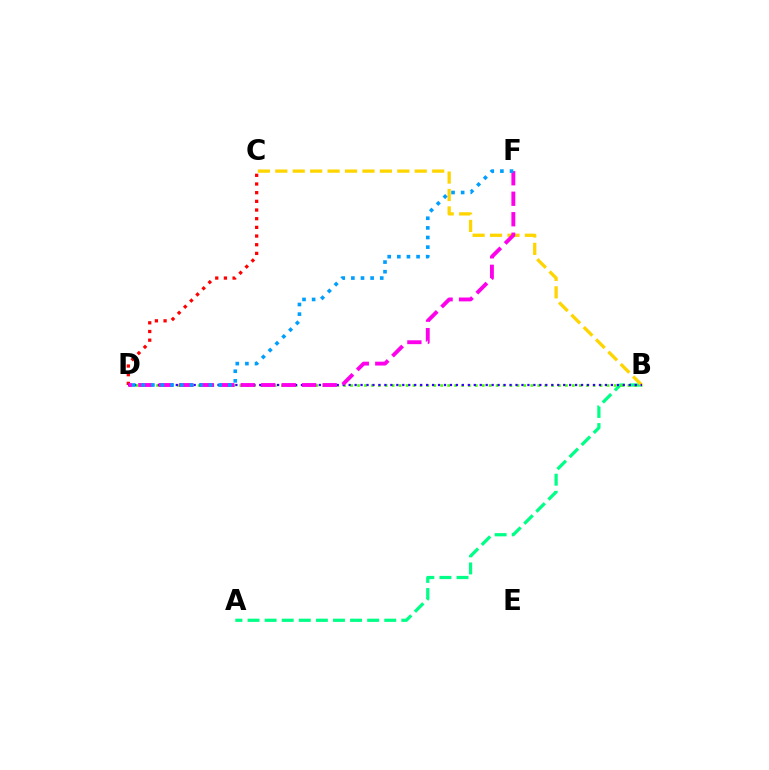{('C', 'D'): [{'color': '#ff0000', 'line_style': 'dotted', 'thickness': 2.36}], ('A', 'B'): [{'color': '#00ff86', 'line_style': 'dashed', 'thickness': 2.32}], ('B', 'D'): [{'color': '#4fff00', 'line_style': 'dotted', 'thickness': 1.88}, {'color': '#3700ff', 'line_style': 'dotted', 'thickness': 1.62}], ('B', 'C'): [{'color': '#ffd500', 'line_style': 'dashed', 'thickness': 2.37}], ('D', 'F'): [{'color': '#ff00ed', 'line_style': 'dashed', 'thickness': 2.78}, {'color': '#009eff', 'line_style': 'dotted', 'thickness': 2.61}]}